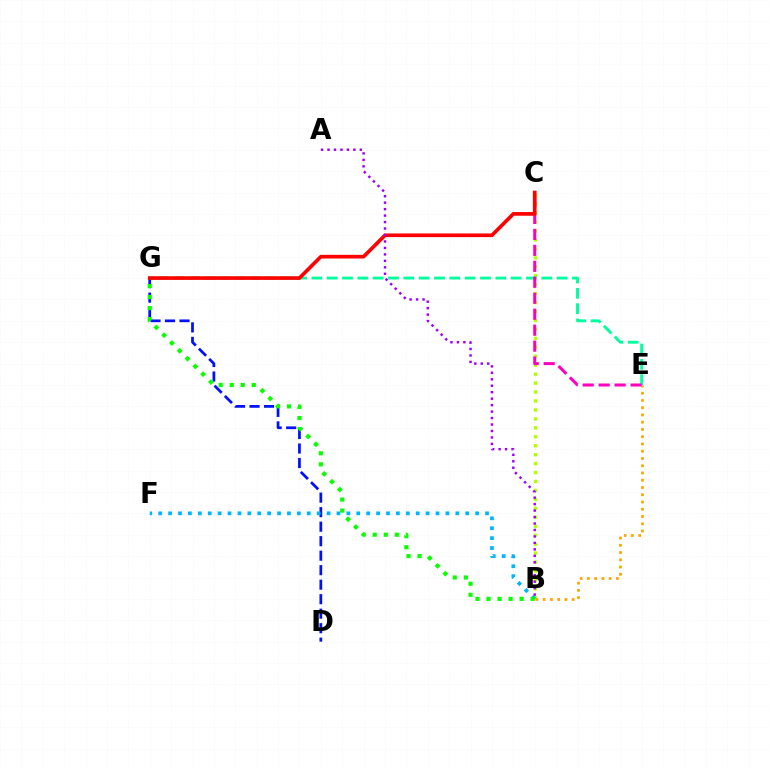{('B', 'C'): [{'color': '#b3ff00', 'line_style': 'dotted', 'thickness': 2.43}], ('D', 'G'): [{'color': '#0010ff', 'line_style': 'dashed', 'thickness': 1.97}], ('E', 'G'): [{'color': '#00ff9d', 'line_style': 'dashed', 'thickness': 2.08}], ('B', 'E'): [{'color': '#ffa500', 'line_style': 'dotted', 'thickness': 1.97}], ('C', 'E'): [{'color': '#ff00bd', 'line_style': 'dashed', 'thickness': 2.17}], ('B', 'F'): [{'color': '#00b5ff', 'line_style': 'dotted', 'thickness': 2.69}], ('C', 'G'): [{'color': '#ff0000', 'line_style': 'solid', 'thickness': 2.64}], ('B', 'G'): [{'color': '#08ff00', 'line_style': 'dotted', 'thickness': 3.0}], ('A', 'B'): [{'color': '#9b00ff', 'line_style': 'dotted', 'thickness': 1.76}]}